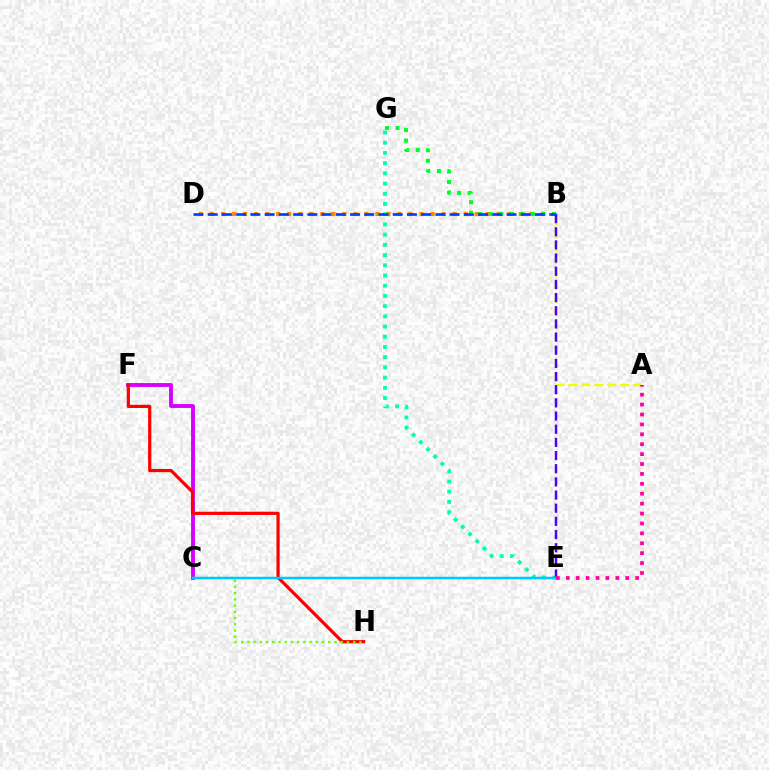{('B', 'D'): [{'color': '#ff8800', 'line_style': 'dotted', 'thickness': 3.0}, {'color': '#003fff', 'line_style': 'dashed', 'thickness': 1.93}], ('C', 'F'): [{'color': '#d600ff', 'line_style': 'solid', 'thickness': 2.79}], ('B', 'G'): [{'color': '#00ff27', 'line_style': 'dotted', 'thickness': 2.87}], ('A', 'B'): [{'color': '#eeff00', 'line_style': 'dashed', 'thickness': 1.76}], ('E', 'G'): [{'color': '#00ffaf', 'line_style': 'dotted', 'thickness': 2.78}], ('B', 'E'): [{'color': '#4f00ff', 'line_style': 'dashed', 'thickness': 1.79}], ('F', 'H'): [{'color': '#ff0000', 'line_style': 'solid', 'thickness': 2.31}], ('C', 'H'): [{'color': '#66ff00', 'line_style': 'dotted', 'thickness': 1.69}], ('C', 'E'): [{'color': '#00c7ff', 'line_style': 'solid', 'thickness': 1.79}], ('A', 'E'): [{'color': '#ff00a0', 'line_style': 'dotted', 'thickness': 2.69}]}